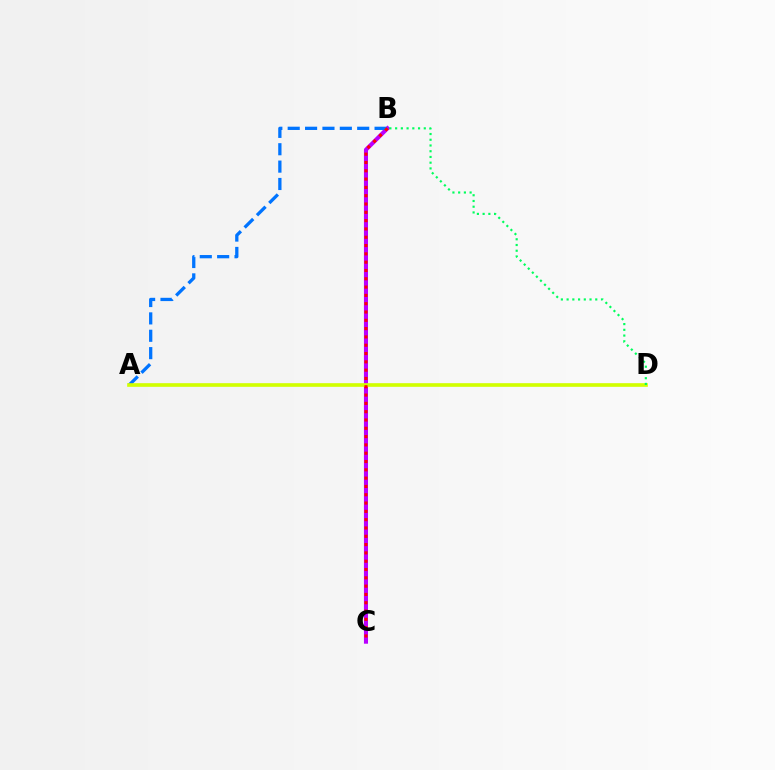{('B', 'C'): [{'color': '#b900ff', 'line_style': 'solid', 'thickness': 2.93}, {'color': '#ff0000', 'line_style': 'dotted', 'thickness': 2.26}], ('A', 'B'): [{'color': '#0074ff', 'line_style': 'dashed', 'thickness': 2.36}], ('A', 'D'): [{'color': '#d1ff00', 'line_style': 'solid', 'thickness': 2.62}], ('B', 'D'): [{'color': '#00ff5c', 'line_style': 'dotted', 'thickness': 1.56}]}